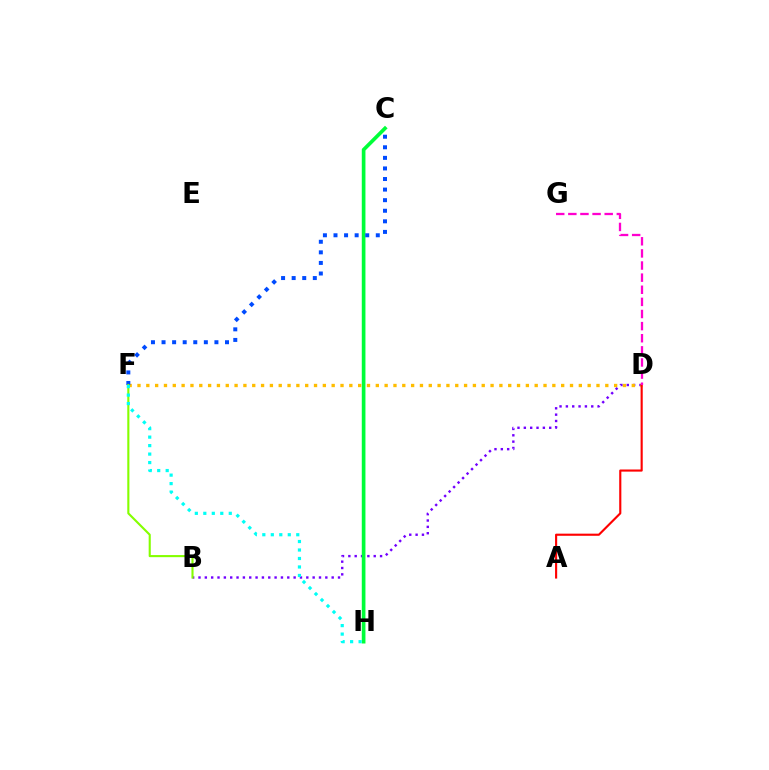{('B', 'D'): [{'color': '#7200ff', 'line_style': 'dotted', 'thickness': 1.72}], ('C', 'H'): [{'color': '#00ff39', 'line_style': 'solid', 'thickness': 2.64}], ('D', 'F'): [{'color': '#ffbd00', 'line_style': 'dotted', 'thickness': 2.4}], ('C', 'F'): [{'color': '#004bff', 'line_style': 'dotted', 'thickness': 2.87}], ('A', 'D'): [{'color': '#ff0000', 'line_style': 'solid', 'thickness': 1.53}], ('B', 'F'): [{'color': '#84ff00', 'line_style': 'solid', 'thickness': 1.52}], ('F', 'H'): [{'color': '#00fff6', 'line_style': 'dotted', 'thickness': 2.31}], ('D', 'G'): [{'color': '#ff00cf', 'line_style': 'dashed', 'thickness': 1.65}]}